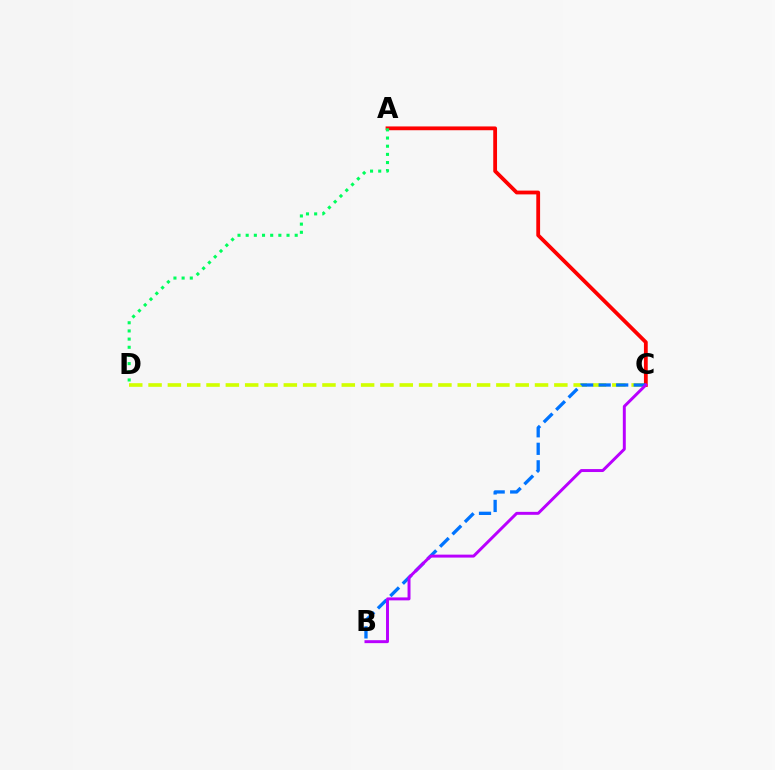{('C', 'D'): [{'color': '#d1ff00', 'line_style': 'dashed', 'thickness': 2.63}], ('A', 'C'): [{'color': '#ff0000', 'line_style': 'solid', 'thickness': 2.73}], ('A', 'D'): [{'color': '#00ff5c', 'line_style': 'dotted', 'thickness': 2.22}], ('B', 'C'): [{'color': '#0074ff', 'line_style': 'dashed', 'thickness': 2.38}, {'color': '#b900ff', 'line_style': 'solid', 'thickness': 2.13}]}